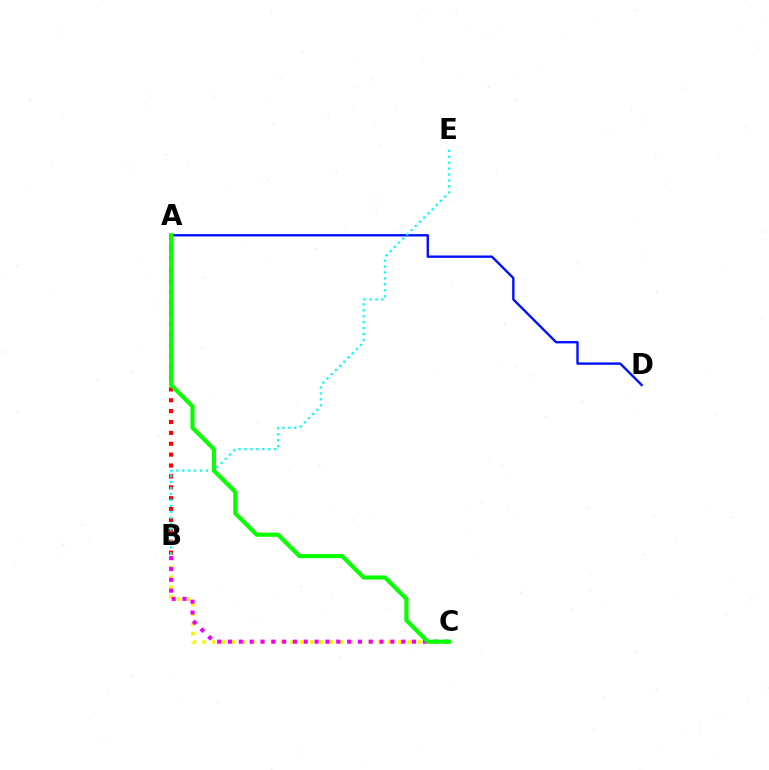{('A', 'B'): [{'color': '#ff0000', 'line_style': 'dotted', 'thickness': 2.96}], ('A', 'D'): [{'color': '#0010ff', 'line_style': 'solid', 'thickness': 1.71}], ('B', 'C'): [{'color': '#fcf500', 'line_style': 'dotted', 'thickness': 2.66}, {'color': '#ee00ff', 'line_style': 'dotted', 'thickness': 2.94}], ('B', 'E'): [{'color': '#00fff6', 'line_style': 'dotted', 'thickness': 1.61}], ('A', 'C'): [{'color': '#08ff00', 'line_style': 'solid', 'thickness': 2.98}]}